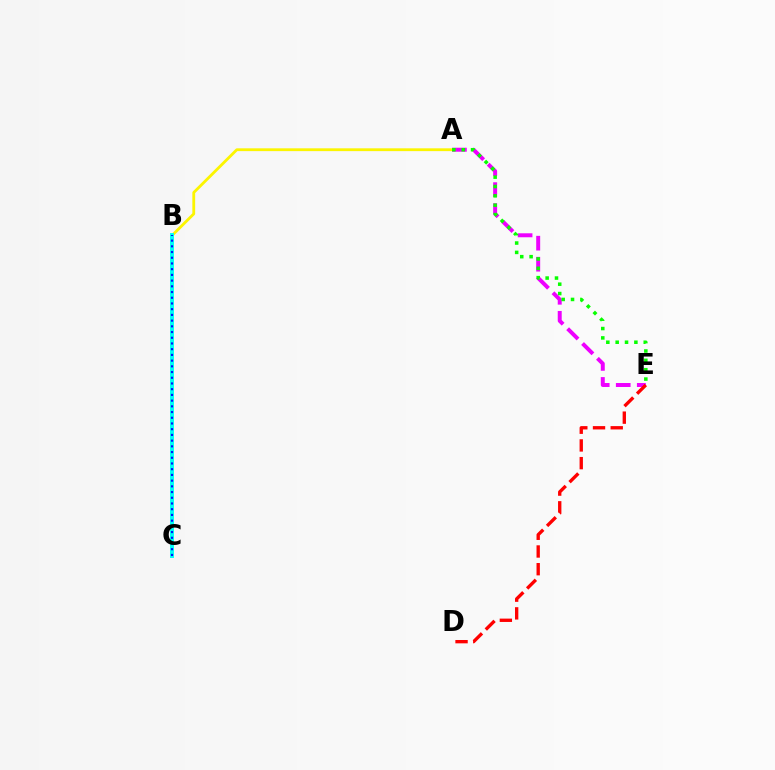{('A', 'E'): [{'color': '#ee00ff', 'line_style': 'dashed', 'thickness': 2.85}, {'color': '#08ff00', 'line_style': 'dotted', 'thickness': 2.54}], ('A', 'B'): [{'color': '#fcf500', 'line_style': 'solid', 'thickness': 2.03}], ('B', 'C'): [{'color': '#00fff6', 'line_style': 'solid', 'thickness': 2.84}, {'color': '#0010ff', 'line_style': 'dotted', 'thickness': 1.55}], ('D', 'E'): [{'color': '#ff0000', 'line_style': 'dashed', 'thickness': 2.41}]}